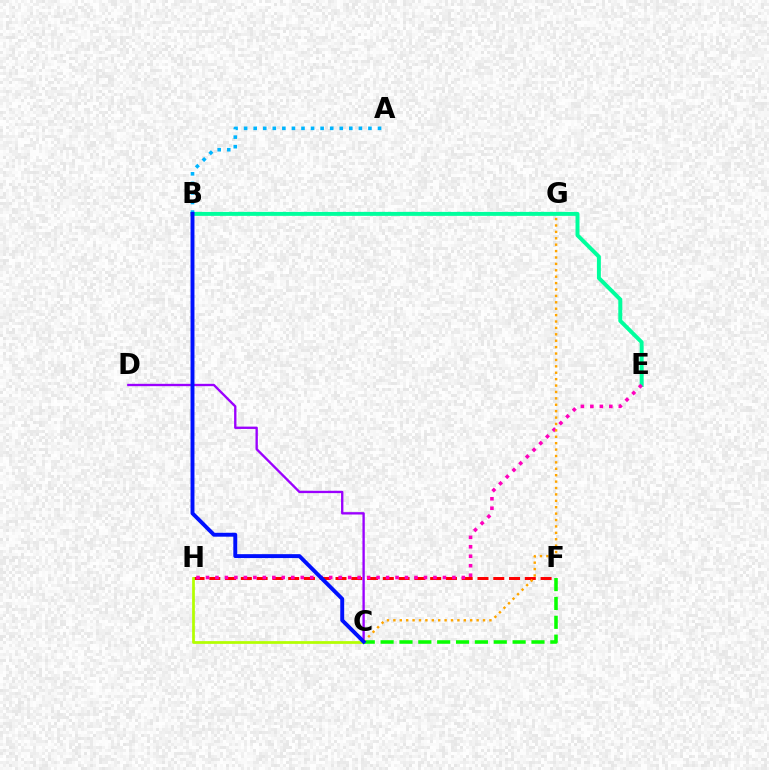{('F', 'H'): [{'color': '#ff0000', 'line_style': 'dashed', 'thickness': 2.14}], ('B', 'E'): [{'color': '#00ff9d', 'line_style': 'solid', 'thickness': 2.85}], ('E', 'H'): [{'color': '#ff00bd', 'line_style': 'dotted', 'thickness': 2.58}], ('C', 'H'): [{'color': '#b3ff00', 'line_style': 'solid', 'thickness': 1.97}], ('C', 'F'): [{'color': '#08ff00', 'line_style': 'dashed', 'thickness': 2.56}], ('A', 'B'): [{'color': '#00b5ff', 'line_style': 'dotted', 'thickness': 2.6}], ('C', 'D'): [{'color': '#9b00ff', 'line_style': 'solid', 'thickness': 1.69}], ('C', 'G'): [{'color': '#ffa500', 'line_style': 'dotted', 'thickness': 1.74}], ('B', 'C'): [{'color': '#0010ff', 'line_style': 'solid', 'thickness': 2.82}]}